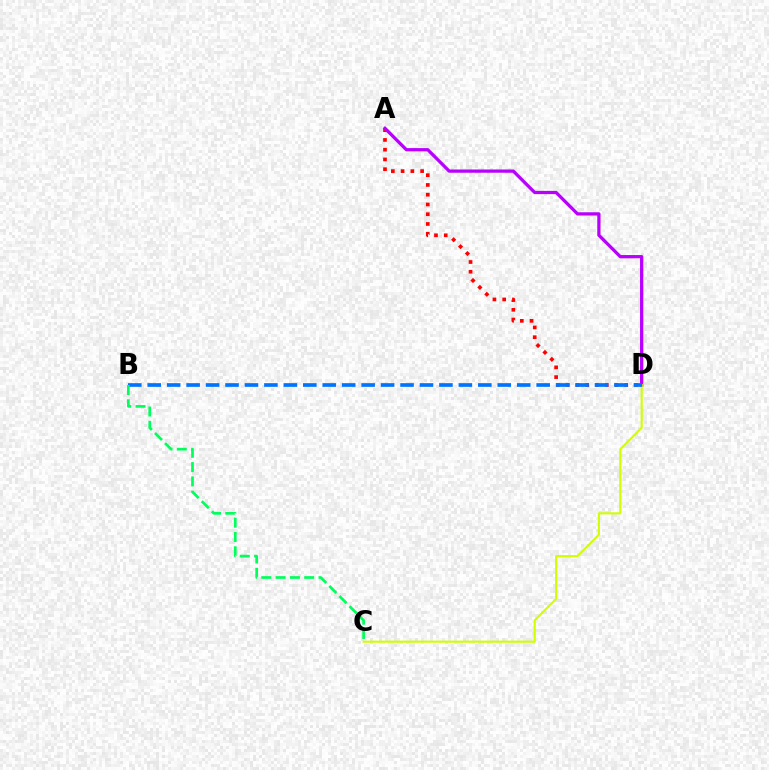{('A', 'D'): [{'color': '#ff0000', 'line_style': 'dotted', 'thickness': 2.65}, {'color': '#b900ff', 'line_style': 'solid', 'thickness': 2.35}], ('C', 'D'): [{'color': '#d1ff00', 'line_style': 'solid', 'thickness': 1.52}], ('B', 'D'): [{'color': '#0074ff', 'line_style': 'dashed', 'thickness': 2.64}], ('B', 'C'): [{'color': '#00ff5c', 'line_style': 'dashed', 'thickness': 1.94}]}